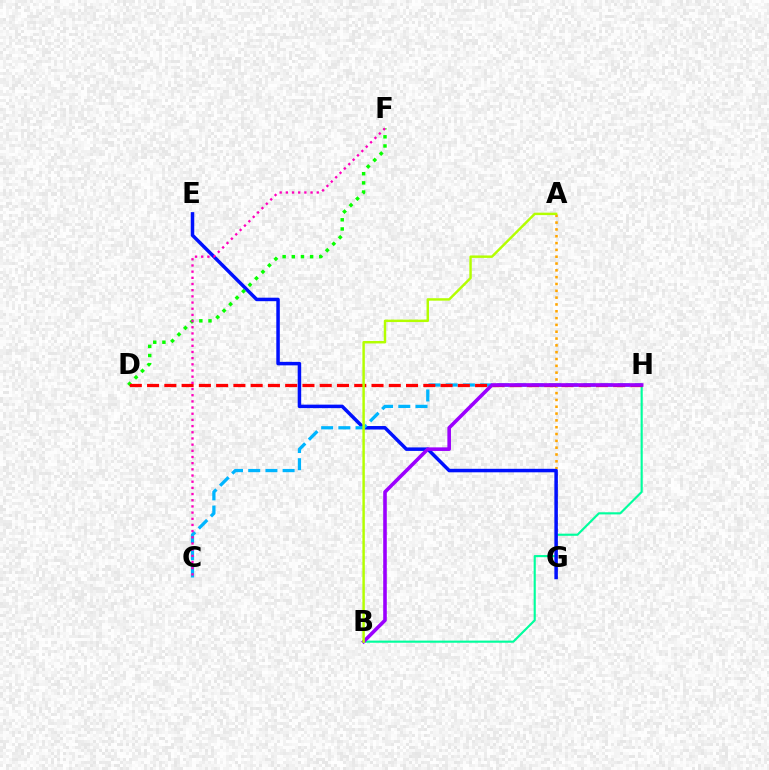{('B', 'H'): [{'color': '#00ff9d', 'line_style': 'solid', 'thickness': 1.54}, {'color': '#9b00ff', 'line_style': 'solid', 'thickness': 2.59}], ('A', 'G'): [{'color': '#ffa500', 'line_style': 'dotted', 'thickness': 1.85}], ('E', 'G'): [{'color': '#0010ff', 'line_style': 'solid', 'thickness': 2.52}], ('C', 'H'): [{'color': '#00b5ff', 'line_style': 'dashed', 'thickness': 2.34}], ('D', 'F'): [{'color': '#08ff00', 'line_style': 'dotted', 'thickness': 2.49}], ('D', 'H'): [{'color': '#ff0000', 'line_style': 'dashed', 'thickness': 2.35}], ('C', 'F'): [{'color': '#ff00bd', 'line_style': 'dotted', 'thickness': 1.68}], ('A', 'B'): [{'color': '#b3ff00', 'line_style': 'solid', 'thickness': 1.76}]}